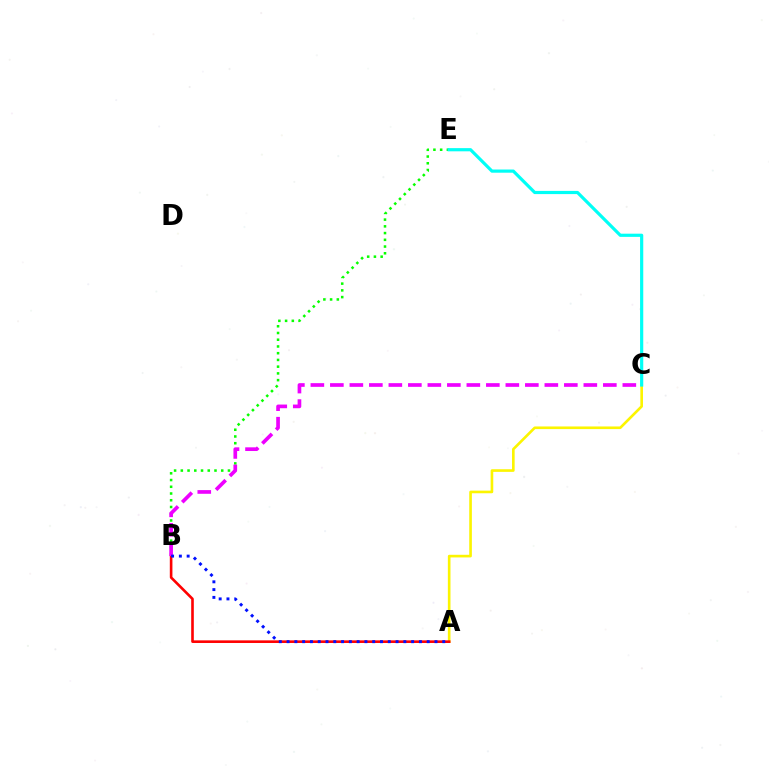{('B', 'E'): [{'color': '#08ff00', 'line_style': 'dotted', 'thickness': 1.83}], ('A', 'C'): [{'color': '#fcf500', 'line_style': 'solid', 'thickness': 1.9}], ('A', 'B'): [{'color': '#ff0000', 'line_style': 'solid', 'thickness': 1.89}, {'color': '#0010ff', 'line_style': 'dotted', 'thickness': 2.11}], ('C', 'E'): [{'color': '#00fff6', 'line_style': 'solid', 'thickness': 2.29}], ('B', 'C'): [{'color': '#ee00ff', 'line_style': 'dashed', 'thickness': 2.65}]}